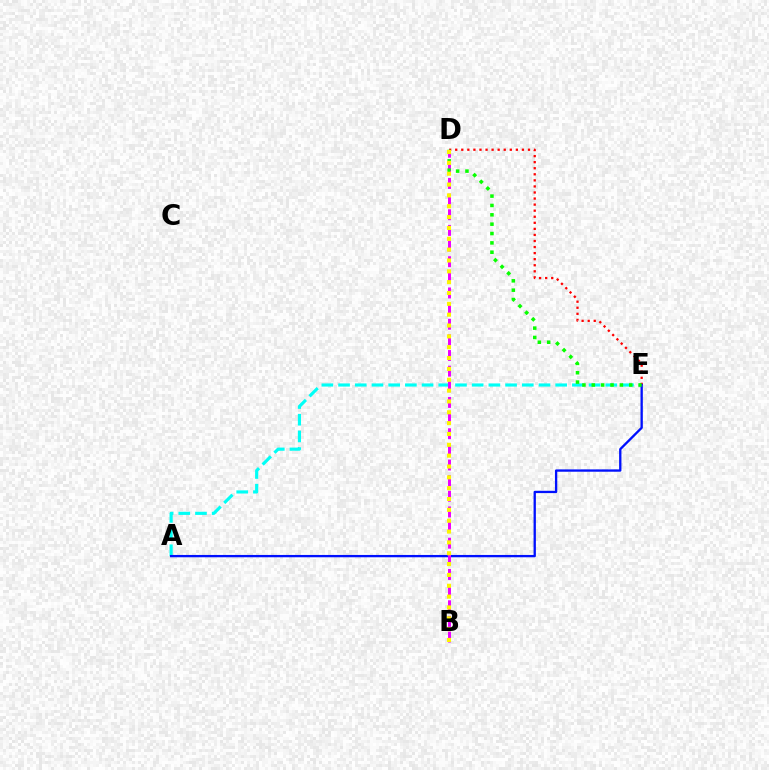{('A', 'E'): [{'color': '#00fff6', 'line_style': 'dashed', 'thickness': 2.27}, {'color': '#0010ff', 'line_style': 'solid', 'thickness': 1.67}], ('D', 'E'): [{'color': '#ff0000', 'line_style': 'dotted', 'thickness': 1.65}, {'color': '#08ff00', 'line_style': 'dotted', 'thickness': 2.54}], ('B', 'D'): [{'color': '#ee00ff', 'line_style': 'dashed', 'thickness': 2.12}, {'color': '#fcf500', 'line_style': 'dotted', 'thickness': 2.95}]}